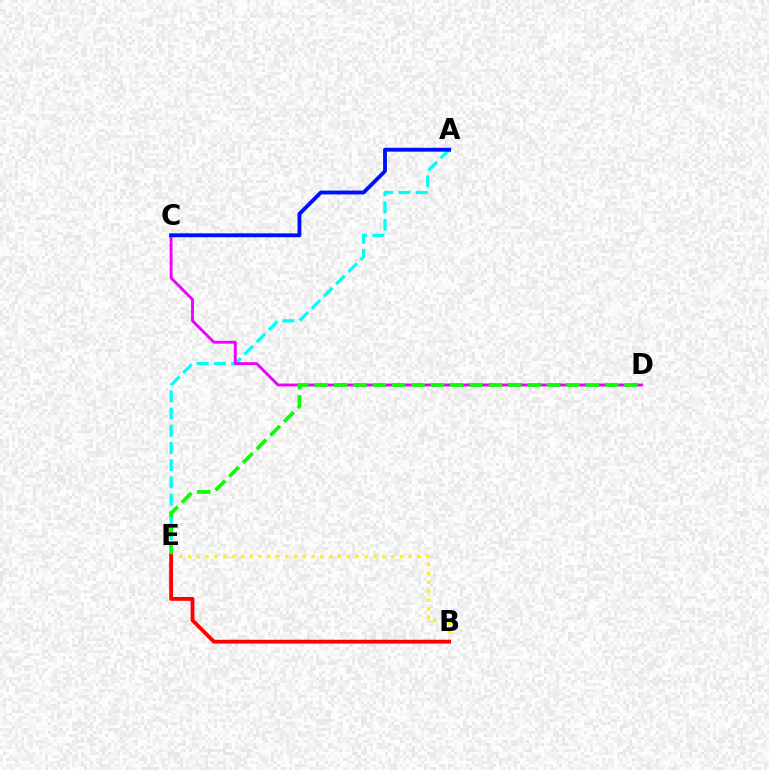{('A', 'E'): [{'color': '#00fff6', 'line_style': 'dashed', 'thickness': 2.34}], ('C', 'D'): [{'color': '#ee00ff', 'line_style': 'solid', 'thickness': 2.06}], ('B', 'E'): [{'color': '#fcf500', 'line_style': 'dotted', 'thickness': 2.4}, {'color': '#ff0000', 'line_style': 'solid', 'thickness': 2.75}], ('D', 'E'): [{'color': '#08ff00', 'line_style': 'dashed', 'thickness': 2.63}], ('A', 'C'): [{'color': '#0010ff', 'line_style': 'solid', 'thickness': 2.78}]}